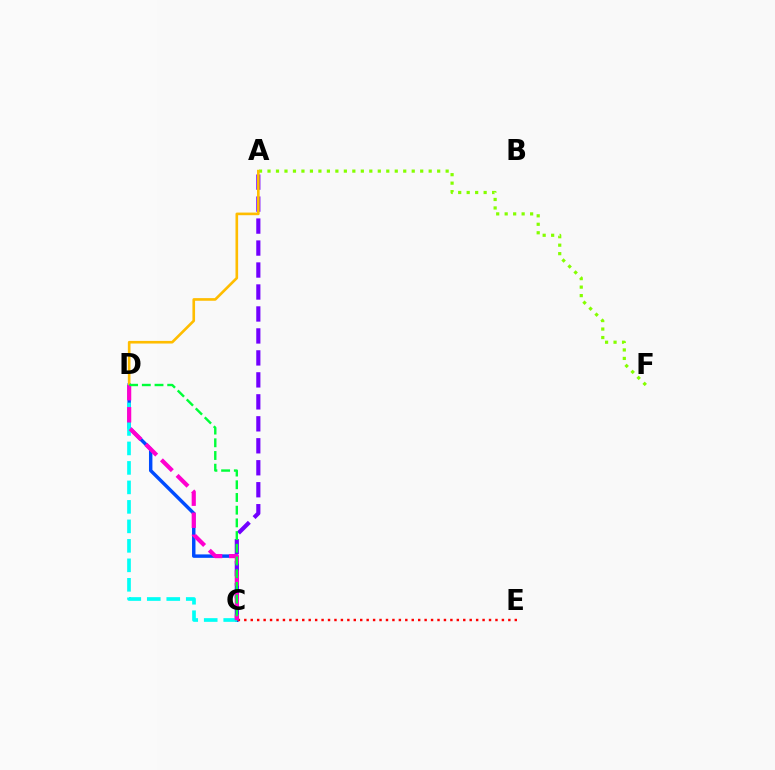{('C', 'D'): [{'color': '#004bff', 'line_style': 'solid', 'thickness': 2.47}, {'color': '#00fff6', 'line_style': 'dashed', 'thickness': 2.65}, {'color': '#ff00cf', 'line_style': 'dashed', 'thickness': 3.0}, {'color': '#00ff39', 'line_style': 'dashed', 'thickness': 1.73}], ('A', 'C'): [{'color': '#7200ff', 'line_style': 'dashed', 'thickness': 2.98}], ('C', 'E'): [{'color': '#ff0000', 'line_style': 'dotted', 'thickness': 1.75}], ('A', 'F'): [{'color': '#84ff00', 'line_style': 'dotted', 'thickness': 2.3}], ('A', 'D'): [{'color': '#ffbd00', 'line_style': 'solid', 'thickness': 1.9}]}